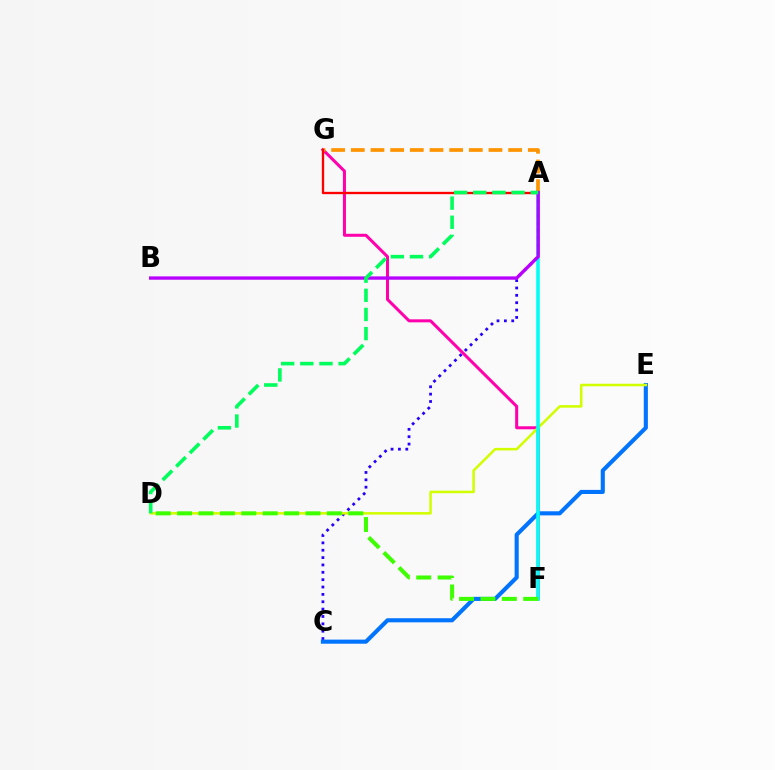{('A', 'C'): [{'color': '#2500ff', 'line_style': 'dotted', 'thickness': 2.0}], ('F', 'G'): [{'color': '#ff00ac', 'line_style': 'solid', 'thickness': 2.17}], ('C', 'E'): [{'color': '#0074ff', 'line_style': 'solid', 'thickness': 2.95}], ('A', 'G'): [{'color': '#ff9400', 'line_style': 'dashed', 'thickness': 2.67}, {'color': '#ff0000', 'line_style': 'solid', 'thickness': 1.68}], ('D', 'E'): [{'color': '#d1ff00', 'line_style': 'solid', 'thickness': 1.83}], ('A', 'F'): [{'color': '#00fff6', 'line_style': 'solid', 'thickness': 2.55}], ('D', 'F'): [{'color': '#3dff00', 'line_style': 'dashed', 'thickness': 2.91}], ('A', 'B'): [{'color': '#b900ff', 'line_style': 'solid', 'thickness': 2.4}], ('A', 'D'): [{'color': '#00ff5c', 'line_style': 'dashed', 'thickness': 2.6}]}